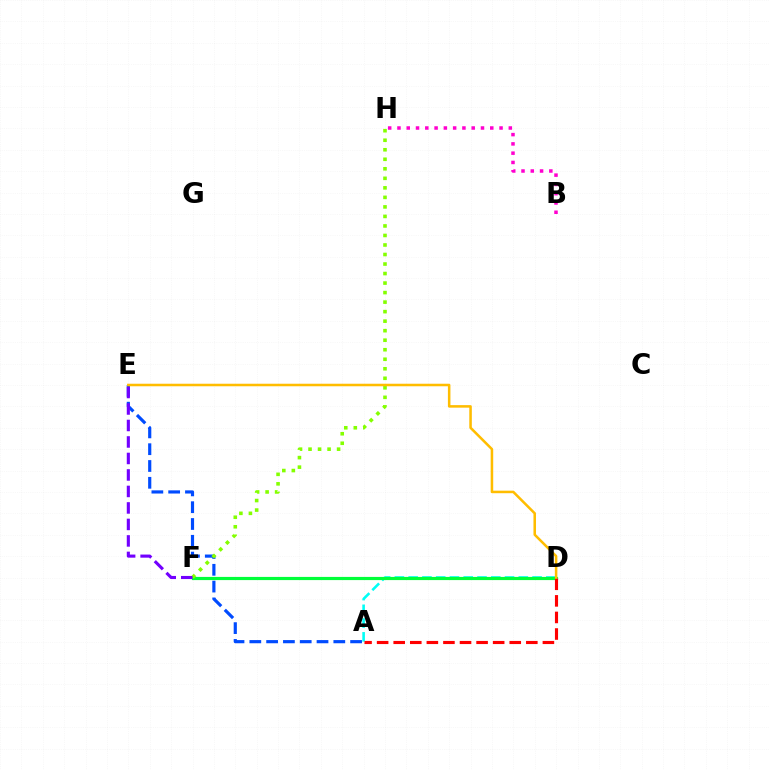{('A', 'E'): [{'color': '#004bff', 'line_style': 'dashed', 'thickness': 2.28}], ('A', 'D'): [{'color': '#00fff6', 'line_style': 'dashed', 'thickness': 1.87}, {'color': '#ff0000', 'line_style': 'dashed', 'thickness': 2.25}], ('B', 'H'): [{'color': '#ff00cf', 'line_style': 'dotted', 'thickness': 2.52}], ('D', 'F'): [{'color': '#00ff39', 'line_style': 'solid', 'thickness': 2.28}], ('F', 'H'): [{'color': '#84ff00', 'line_style': 'dotted', 'thickness': 2.59}], ('E', 'F'): [{'color': '#7200ff', 'line_style': 'dashed', 'thickness': 2.24}], ('D', 'E'): [{'color': '#ffbd00', 'line_style': 'solid', 'thickness': 1.82}]}